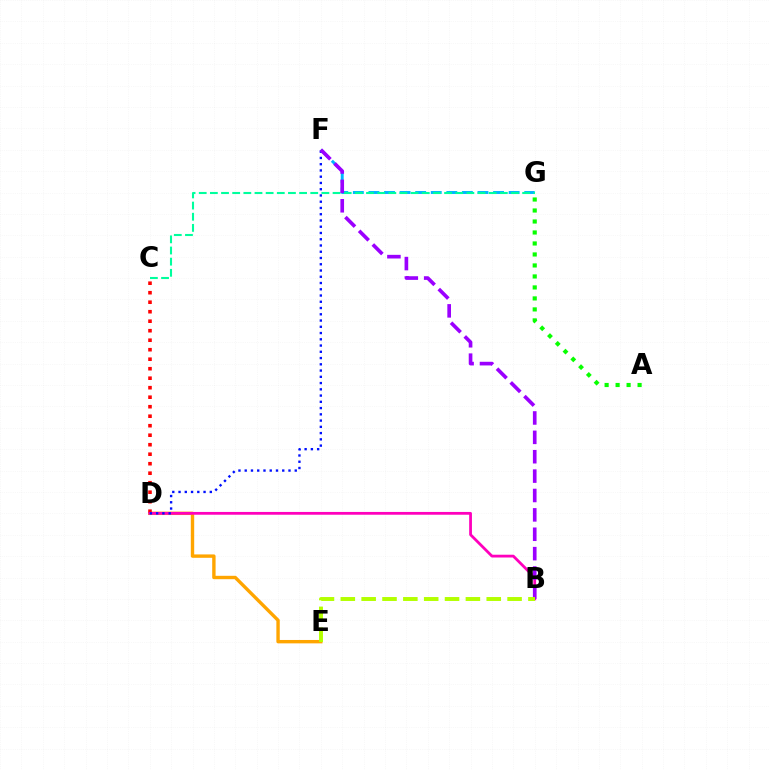{('D', 'E'): [{'color': '#ffa500', 'line_style': 'solid', 'thickness': 2.44}], ('F', 'G'): [{'color': '#00b5ff', 'line_style': 'dashed', 'thickness': 2.12}], ('C', 'D'): [{'color': '#ff0000', 'line_style': 'dotted', 'thickness': 2.58}], ('B', 'D'): [{'color': '#ff00bd', 'line_style': 'solid', 'thickness': 2.0}], ('C', 'G'): [{'color': '#00ff9d', 'line_style': 'dashed', 'thickness': 1.52}], ('D', 'F'): [{'color': '#0010ff', 'line_style': 'dotted', 'thickness': 1.7}], ('A', 'G'): [{'color': '#08ff00', 'line_style': 'dotted', 'thickness': 2.99}], ('B', 'F'): [{'color': '#9b00ff', 'line_style': 'dashed', 'thickness': 2.63}], ('B', 'E'): [{'color': '#b3ff00', 'line_style': 'dashed', 'thickness': 2.83}]}